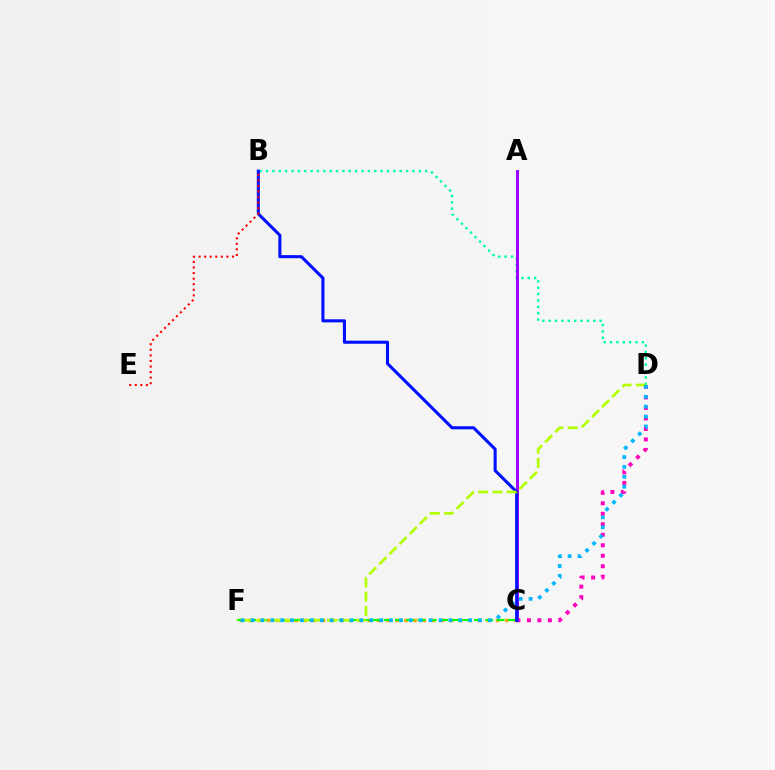{('B', 'D'): [{'color': '#00ff9d', 'line_style': 'dotted', 'thickness': 1.73}], ('C', 'D'): [{'color': '#ff00bd', 'line_style': 'dotted', 'thickness': 2.85}], ('C', 'F'): [{'color': '#ffa500', 'line_style': 'dotted', 'thickness': 2.49}, {'color': '#08ff00', 'line_style': 'dashed', 'thickness': 1.53}], ('A', 'C'): [{'color': '#9b00ff', 'line_style': 'solid', 'thickness': 2.12}], ('B', 'C'): [{'color': '#0010ff', 'line_style': 'solid', 'thickness': 2.21}], ('D', 'F'): [{'color': '#b3ff00', 'line_style': 'dashed', 'thickness': 1.94}, {'color': '#00b5ff', 'line_style': 'dotted', 'thickness': 2.69}], ('B', 'E'): [{'color': '#ff0000', 'line_style': 'dotted', 'thickness': 1.51}]}